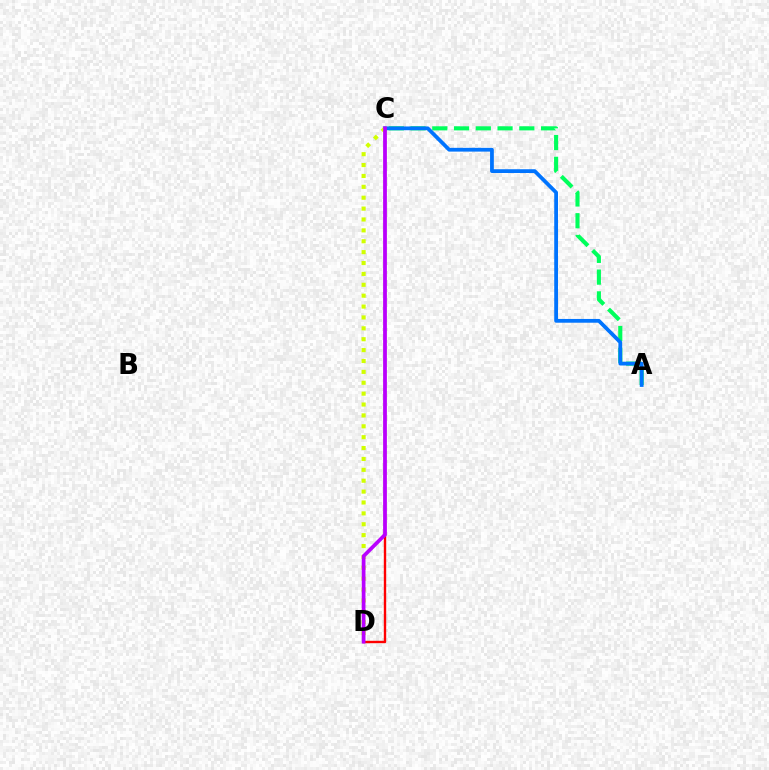{('A', 'C'): [{'color': '#00ff5c', 'line_style': 'dashed', 'thickness': 2.96}, {'color': '#0074ff', 'line_style': 'solid', 'thickness': 2.71}], ('C', 'D'): [{'color': '#ff0000', 'line_style': 'solid', 'thickness': 1.72}, {'color': '#d1ff00', 'line_style': 'dotted', 'thickness': 2.96}, {'color': '#b900ff', 'line_style': 'solid', 'thickness': 2.67}]}